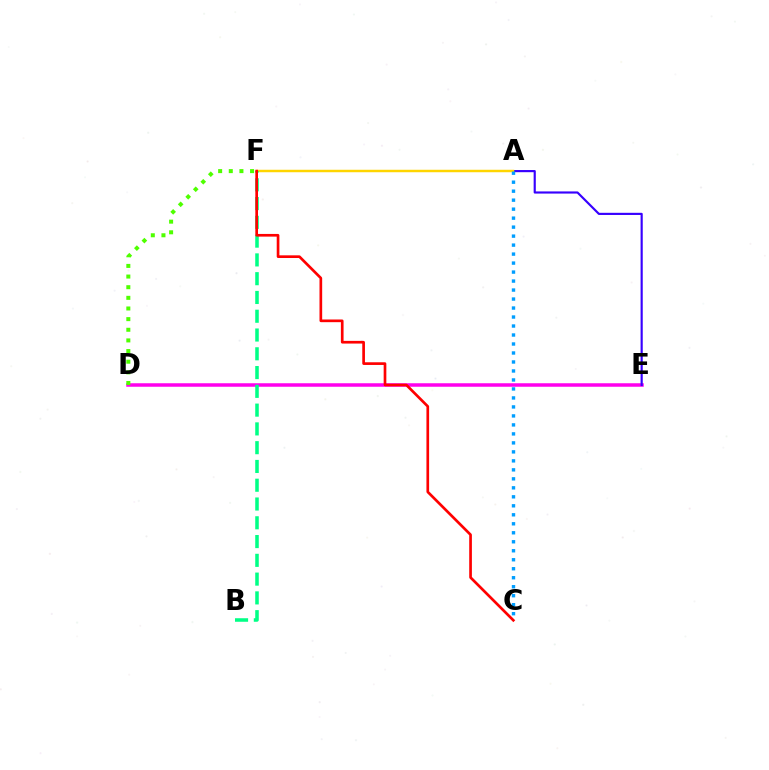{('D', 'E'): [{'color': '#ff00ed', 'line_style': 'solid', 'thickness': 2.52}], ('A', 'E'): [{'color': '#3700ff', 'line_style': 'solid', 'thickness': 1.55}], ('D', 'F'): [{'color': '#4fff00', 'line_style': 'dotted', 'thickness': 2.89}], ('A', 'F'): [{'color': '#ffd500', 'line_style': 'solid', 'thickness': 1.78}], ('A', 'C'): [{'color': '#009eff', 'line_style': 'dotted', 'thickness': 2.44}], ('B', 'F'): [{'color': '#00ff86', 'line_style': 'dashed', 'thickness': 2.55}], ('C', 'F'): [{'color': '#ff0000', 'line_style': 'solid', 'thickness': 1.93}]}